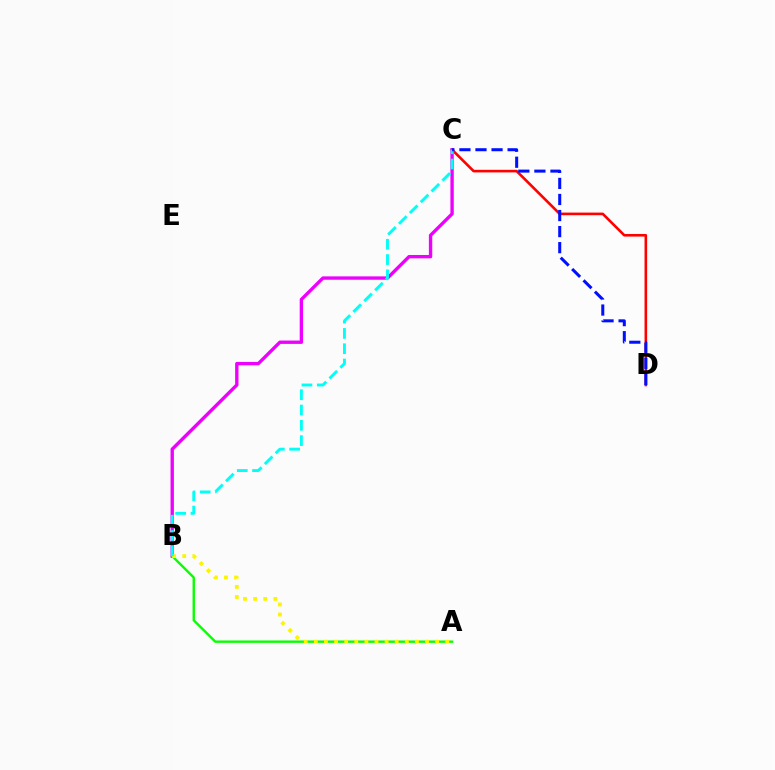{('C', 'D'): [{'color': '#ff0000', 'line_style': 'solid', 'thickness': 1.88}, {'color': '#0010ff', 'line_style': 'dashed', 'thickness': 2.18}], ('B', 'C'): [{'color': '#ee00ff', 'line_style': 'solid', 'thickness': 2.42}, {'color': '#00fff6', 'line_style': 'dashed', 'thickness': 2.08}], ('A', 'B'): [{'color': '#08ff00', 'line_style': 'solid', 'thickness': 1.72}, {'color': '#fcf500', 'line_style': 'dotted', 'thickness': 2.75}]}